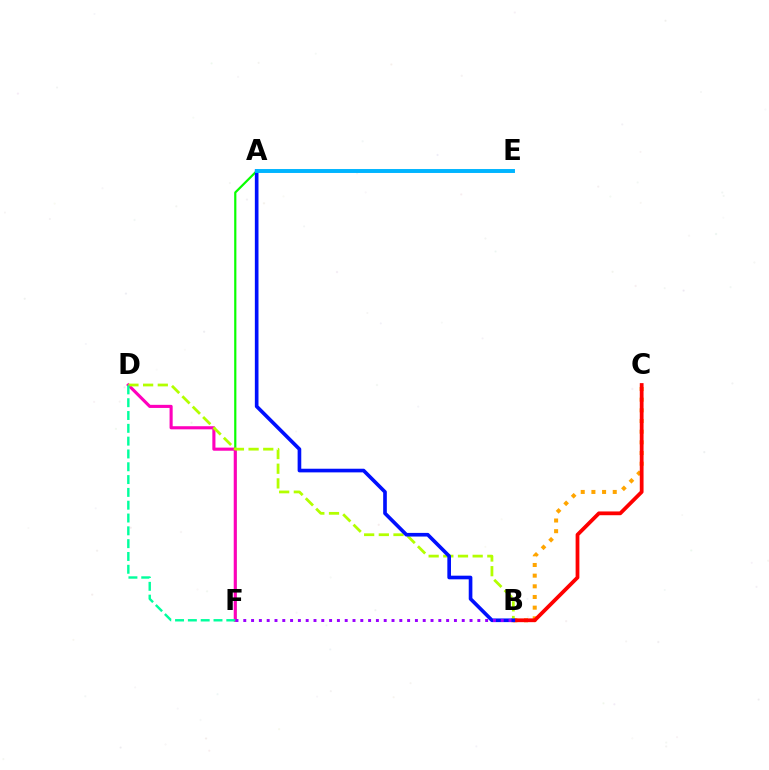{('B', 'C'): [{'color': '#ffa500', 'line_style': 'dotted', 'thickness': 2.9}, {'color': '#ff0000', 'line_style': 'solid', 'thickness': 2.71}], ('A', 'F'): [{'color': '#08ff00', 'line_style': 'solid', 'thickness': 1.58}], ('D', 'F'): [{'color': '#ff00bd', 'line_style': 'solid', 'thickness': 2.24}, {'color': '#00ff9d', 'line_style': 'dashed', 'thickness': 1.74}], ('B', 'D'): [{'color': '#b3ff00', 'line_style': 'dashed', 'thickness': 1.99}], ('A', 'B'): [{'color': '#0010ff', 'line_style': 'solid', 'thickness': 2.63}], ('B', 'F'): [{'color': '#9b00ff', 'line_style': 'dotted', 'thickness': 2.12}], ('A', 'E'): [{'color': '#00b5ff', 'line_style': 'solid', 'thickness': 2.83}]}